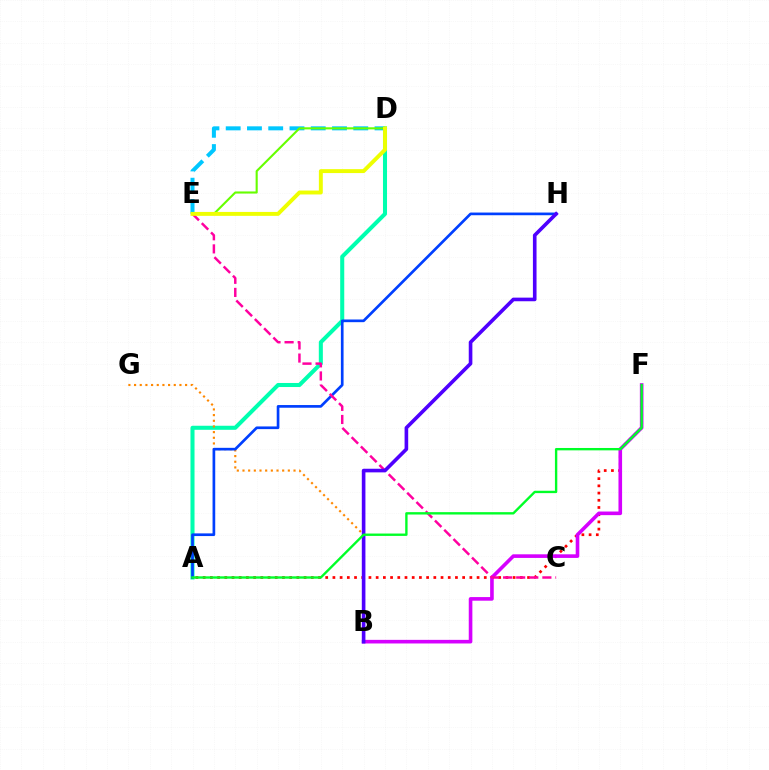{('A', 'D'): [{'color': '#00ffaf', 'line_style': 'solid', 'thickness': 2.91}], ('D', 'E'): [{'color': '#00c7ff', 'line_style': 'dashed', 'thickness': 2.89}, {'color': '#66ff00', 'line_style': 'solid', 'thickness': 1.52}, {'color': '#eeff00', 'line_style': 'solid', 'thickness': 2.83}], ('A', 'F'): [{'color': '#ff0000', 'line_style': 'dotted', 'thickness': 1.96}, {'color': '#00ff27', 'line_style': 'solid', 'thickness': 1.71}], ('B', 'G'): [{'color': '#ff8800', 'line_style': 'dotted', 'thickness': 1.54}], ('A', 'H'): [{'color': '#003fff', 'line_style': 'solid', 'thickness': 1.93}], ('B', 'F'): [{'color': '#d600ff', 'line_style': 'solid', 'thickness': 2.6}], ('C', 'E'): [{'color': '#ff00a0', 'line_style': 'dashed', 'thickness': 1.78}], ('B', 'H'): [{'color': '#4f00ff', 'line_style': 'solid', 'thickness': 2.61}]}